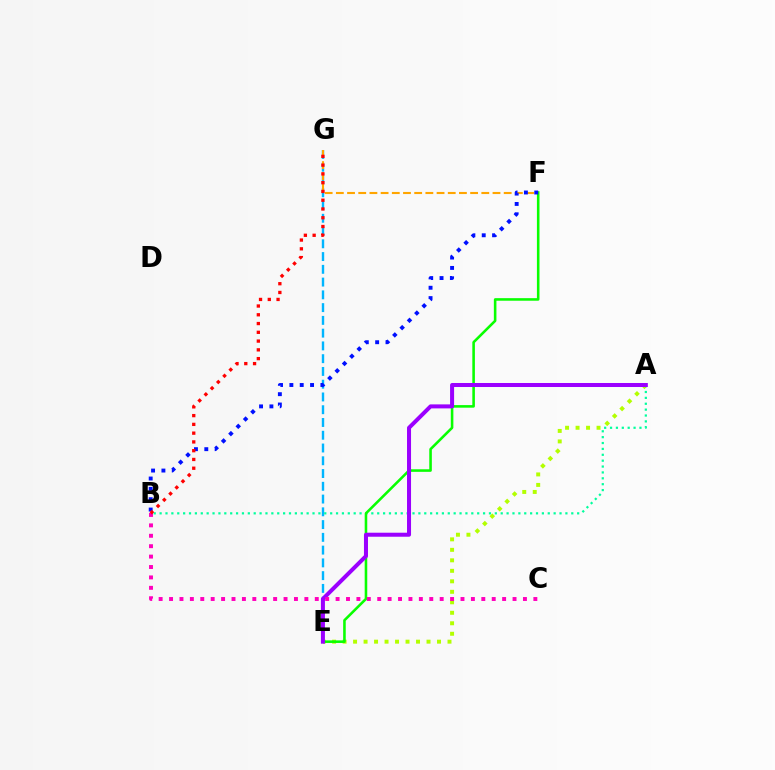{('E', 'G'): [{'color': '#00b5ff', 'line_style': 'dashed', 'thickness': 1.73}], ('A', 'E'): [{'color': '#b3ff00', 'line_style': 'dotted', 'thickness': 2.85}, {'color': '#9b00ff', 'line_style': 'solid', 'thickness': 2.89}], ('A', 'B'): [{'color': '#00ff9d', 'line_style': 'dotted', 'thickness': 1.6}], ('E', 'F'): [{'color': '#08ff00', 'line_style': 'solid', 'thickness': 1.85}], ('F', 'G'): [{'color': '#ffa500', 'line_style': 'dashed', 'thickness': 1.52}], ('B', 'C'): [{'color': '#ff00bd', 'line_style': 'dotted', 'thickness': 2.83}], ('B', 'F'): [{'color': '#0010ff', 'line_style': 'dotted', 'thickness': 2.81}], ('B', 'G'): [{'color': '#ff0000', 'line_style': 'dotted', 'thickness': 2.38}]}